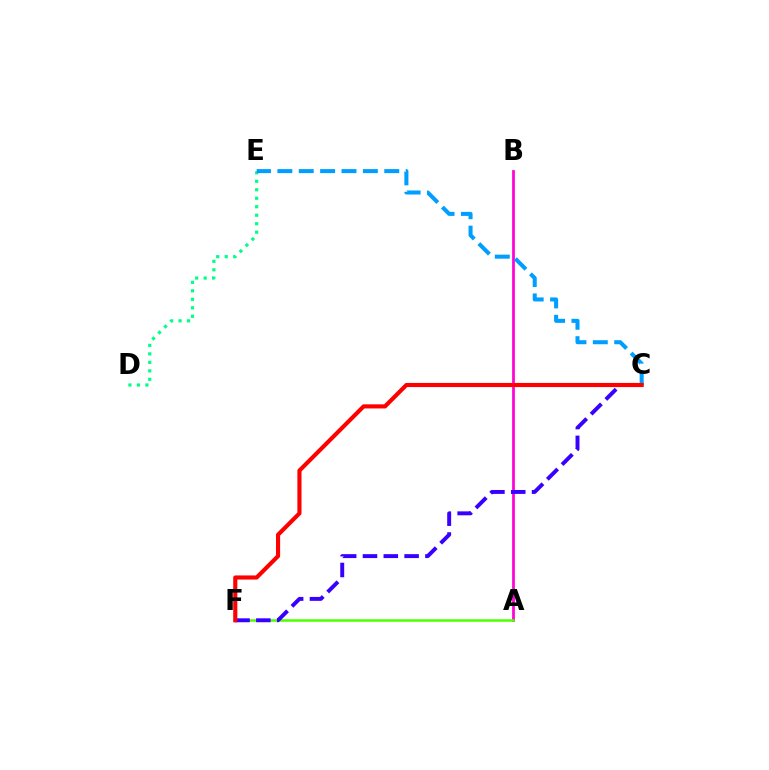{('A', 'B'): [{'color': '#ffd500', 'line_style': 'solid', 'thickness': 1.88}, {'color': '#ff00ed', 'line_style': 'solid', 'thickness': 1.93}], ('A', 'F'): [{'color': '#4fff00', 'line_style': 'solid', 'thickness': 1.81}], ('D', 'E'): [{'color': '#00ff86', 'line_style': 'dotted', 'thickness': 2.3}], ('C', 'E'): [{'color': '#009eff', 'line_style': 'dashed', 'thickness': 2.9}], ('C', 'F'): [{'color': '#3700ff', 'line_style': 'dashed', 'thickness': 2.83}, {'color': '#ff0000', 'line_style': 'solid', 'thickness': 2.97}]}